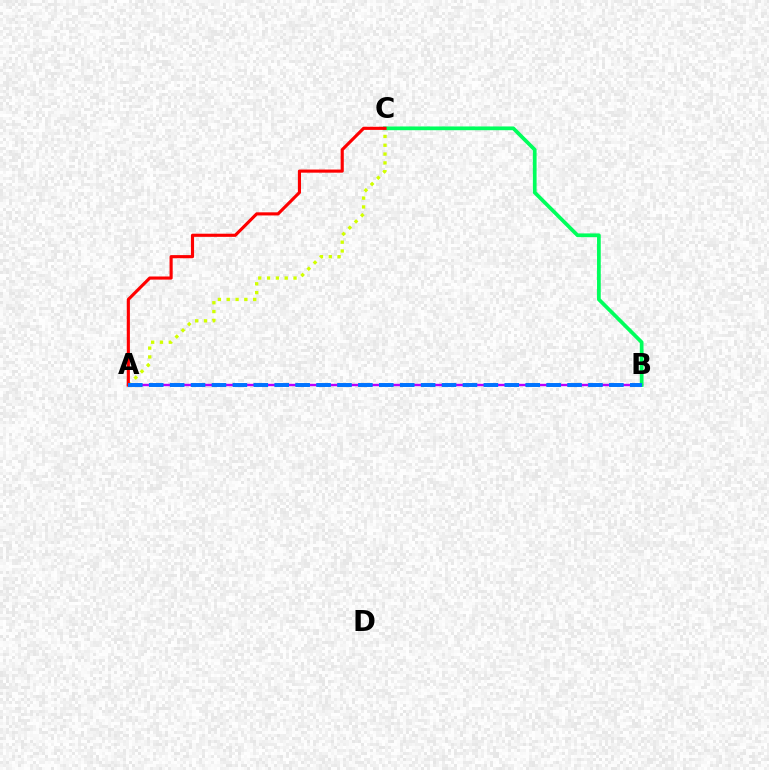{('A', 'B'): [{'color': '#b900ff', 'line_style': 'solid', 'thickness': 1.73}, {'color': '#0074ff', 'line_style': 'dashed', 'thickness': 2.84}], ('A', 'C'): [{'color': '#d1ff00', 'line_style': 'dotted', 'thickness': 2.4}, {'color': '#ff0000', 'line_style': 'solid', 'thickness': 2.25}], ('B', 'C'): [{'color': '#00ff5c', 'line_style': 'solid', 'thickness': 2.68}]}